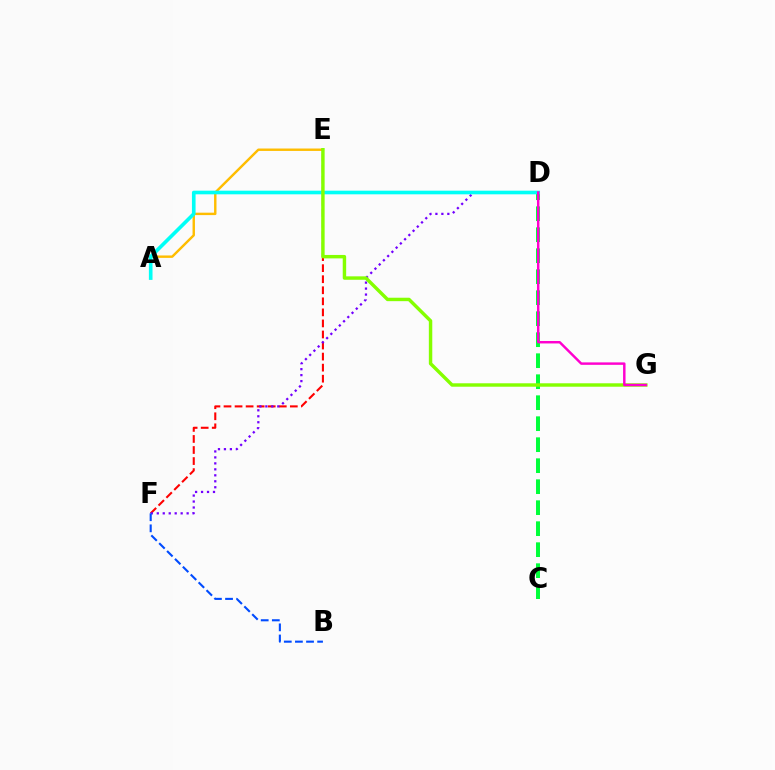{('A', 'E'): [{'color': '#ffbd00', 'line_style': 'solid', 'thickness': 1.74}], ('E', 'F'): [{'color': '#ff0000', 'line_style': 'dashed', 'thickness': 1.5}], ('C', 'D'): [{'color': '#00ff39', 'line_style': 'dashed', 'thickness': 2.85}], ('D', 'F'): [{'color': '#7200ff', 'line_style': 'dotted', 'thickness': 1.62}], ('A', 'D'): [{'color': '#00fff6', 'line_style': 'solid', 'thickness': 2.62}], ('E', 'G'): [{'color': '#84ff00', 'line_style': 'solid', 'thickness': 2.47}], ('B', 'F'): [{'color': '#004bff', 'line_style': 'dashed', 'thickness': 1.51}], ('D', 'G'): [{'color': '#ff00cf', 'line_style': 'solid', 'thickness': 1.77}]}